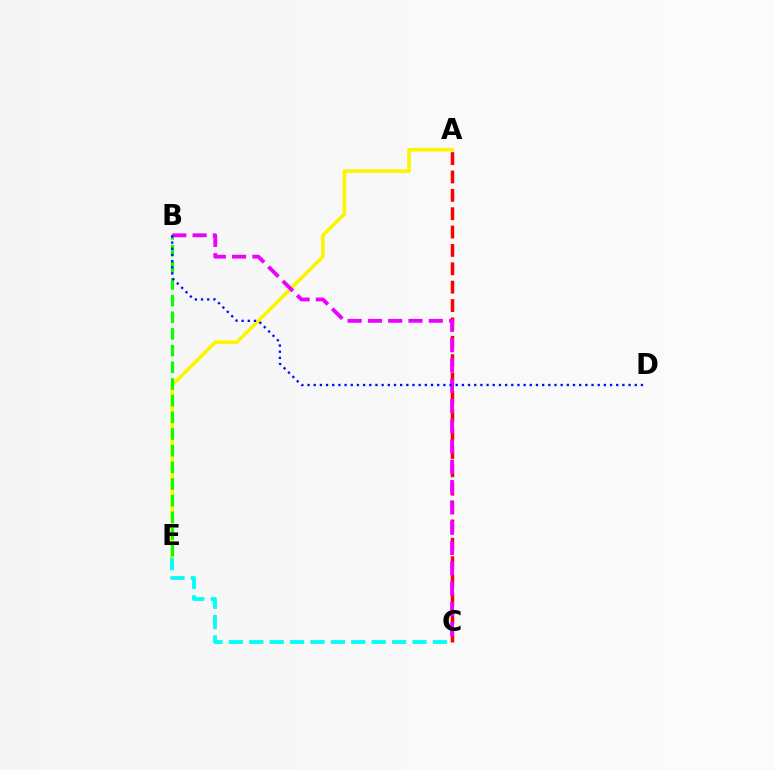{('C', 'E'): [{'color': '#00fff6', 'line_style': 'dashed', 'thickness': 2.77}], ('A', 'E'): [{'color': '#fcf500', 'line_style': 'solid', 'thickness': 2.59}], ('B', 'E'): [{'color': '#08ff00', 'line_style': 'dashed', 'thickness': 2.26}], ('A', 'C'): [{'color': '#ff0000', 'line_style': 'dashed', 'thickness': 2.49}], ('B', 'C'): [{'color': '#ee00ff', 'line_style': 'dashed', 'thickness': 2.76}], ('B', 'D'): [{'color': '#0010ff', 'line_style': 'dotted', 'thickness': 1.68}]}